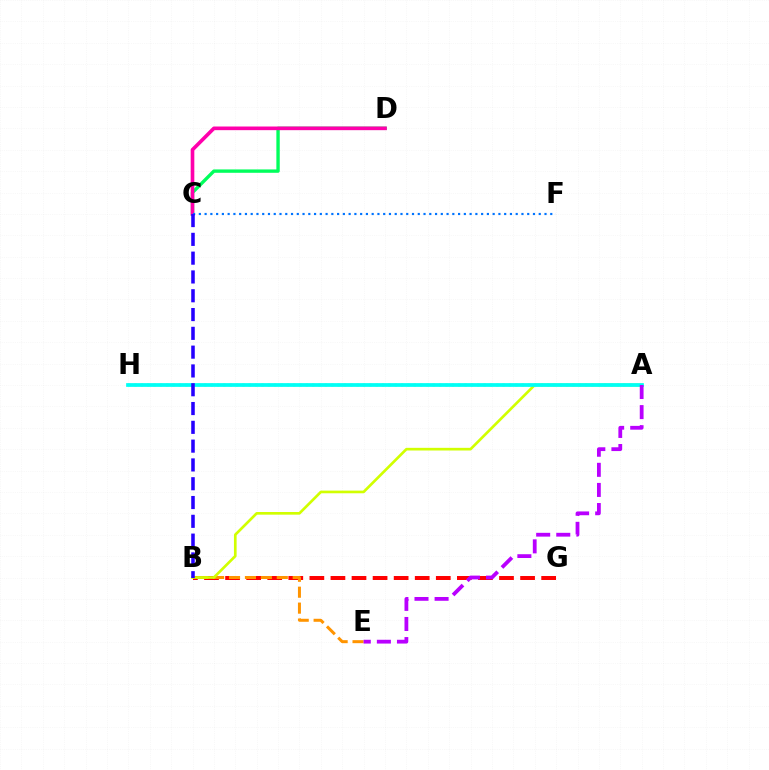{('C', 'D'): [{'color': '#00ff5c', 'line_style': 'solid', 'thickness': 2.42}, {'color': '#ff00ac', 'line_style': 'solid', 'thickness': 2.63}], ('B', 'G'): [{'color': '#ff0000', 'line_style': 'dashed', 'thickness': 2.86}], ('A', 'H'): [{'color': '#3dff00', 'line_style': 'dotted', 'thickness': 1.72}, {'color': '#00fff6', 'line_style': 'solid', 'thickness': 2.69}], ('B', 'E'): [{'color': '#ff9400', 'line_style': 'dashed', 'thickness': 2.16}], ('A', 'B'): [{'color': '#d1ff00', 'line_style': 'solid', 'thickness': 1.92}], ('C', 'F'): [{'color': '#0074ff', 'line_style': 'dotted', 'thickness': 1.57}], ('B', 'C'): [{'color': '#2500ff', 'line_style': 'dashed', 'thickness': 2.55}], ('A', 'E'): [{'color': '#b900ff', 'line_style': 'dashed', 'thickness': 2.73}]}